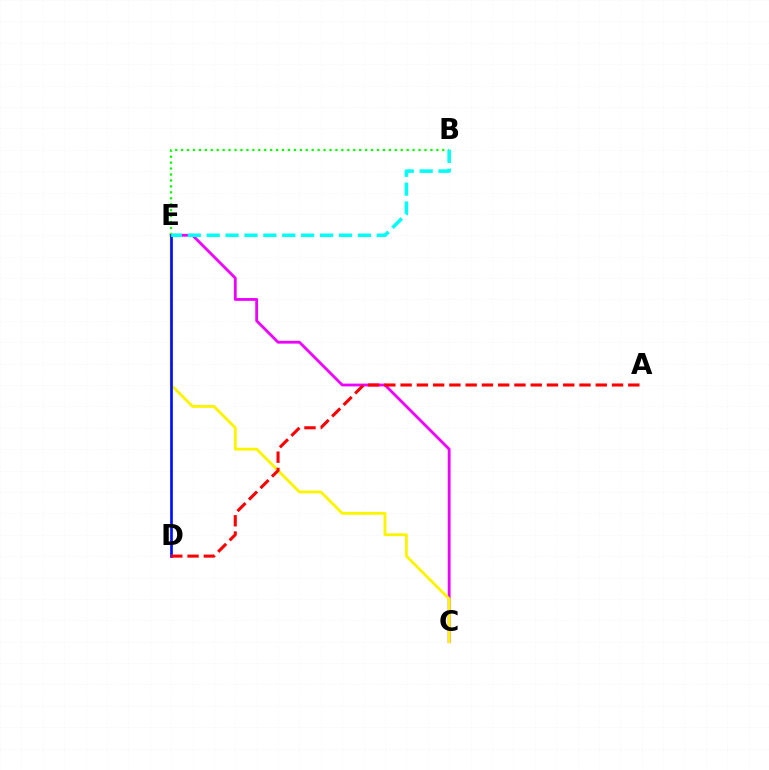{('C', 'E'): [{'color': '#ee00ff', 'line_style': 'solid', 'thickness': 2.02}, {'color': '#fcf500', 'line_style': 'solid', 'thickness': 2.05}], ('B', 'E'): [{'color': '#08ff00', 'line_style': 'dotted', 'thickness': 1.61}, {'color': '#00fff6', 'line_style': 'dashed', 'thickness': 2.57}], ('D', 'E'): [{'color': '#0010ff', 'line_style': 'solid', 'thickness': 1.94}], ('A', 'D'): [{'color': '#ff0000', 'line_style': 'dashed', 'thickness': 2.21}]}